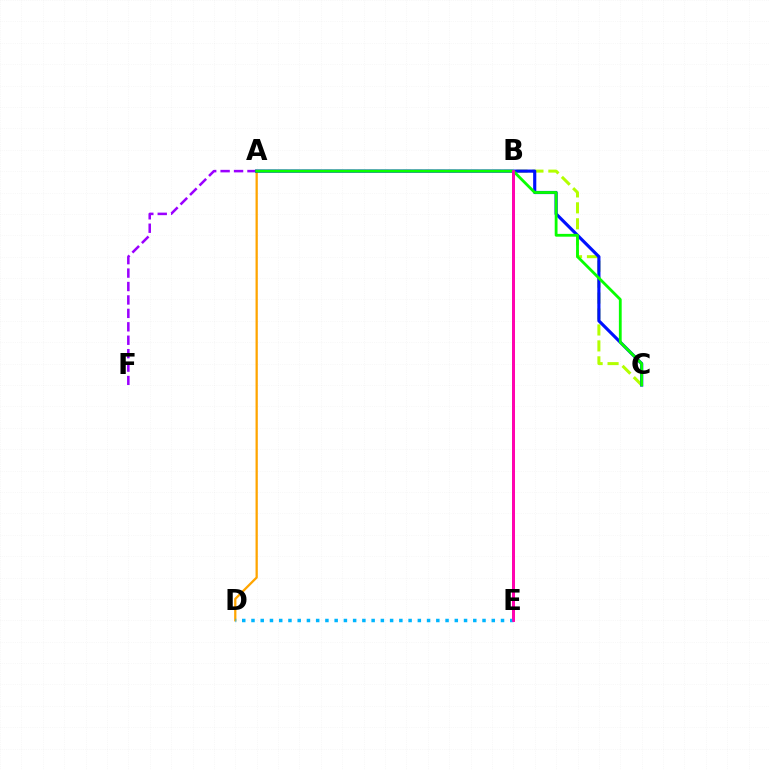{('A', 'B'): [{'color': '#00ff9d', 'line_style': 'dashed', 'thickness': 1.53}], ('A', 'D'): [{'color': '#ffa500', 'line_style': 'solid', 'thickness': 1.64}], ('B', 'C'): [{'color': '#b3ff00', 'line_style': 'dashed', 'thickness': 2.17}], ('A', 'F'): [{'color': '#9b00ff', 'line_style': 'dashed', 'thickness': 1.82}], ('A', 'C'): [{'color': '#0010ff', 'line_style': 'solid', 'thickness': 2.27}, {'color': '#08ff00', 'line_style': 'solid', 'thickness': 2.02}], ('B', 'E'): [{'color': '#ff0000', 'line_style': 'solid', 'thickness': 1.89}, {'color': '#ff00bd', 'line_style': 'solid', 'thickness': 1.94}], ('D', 'E'): [{'color': '#00b5ff', 'line_style': 'dotted', 'thickness': 2.51}]}